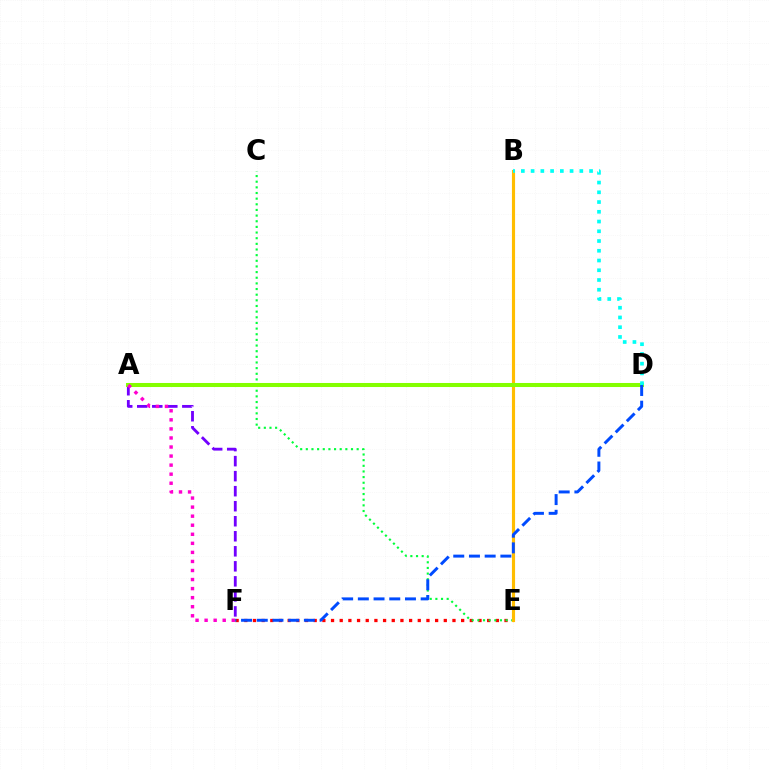{('A', 'F'): [{'color': '#7200ff', 'line_style': 'dashed', 'thickness': 2.04}, {'color': '#ff00cf', 'line_style': 'dotted', 'thickness': 2.46}], ('E', 'F'): [{'color': '#ff0000', 'line_style': 'dotted', 'thickness': 2.36}], ('C', 'E'): [{'color': '#00ff39', 'line_style': 'dotted', 'thickness': 1.53}], ('B', 'E'): [{'color': '#ffbd00', 'line_style': 'solid', 'thickness': 2.27}], ('A', 'D'): [{'color': '#84ff00', 'line_style': 'solid', 'thickness': 2.91}], ('D', 'F'): [{'color': '#004bff', 'line_style': 'dashed', 'thickness': 2.13}], ('B', 'D'): [{'color': '#00fff6', 'line_style': 'dotted', 'thickness': 2.65}]}